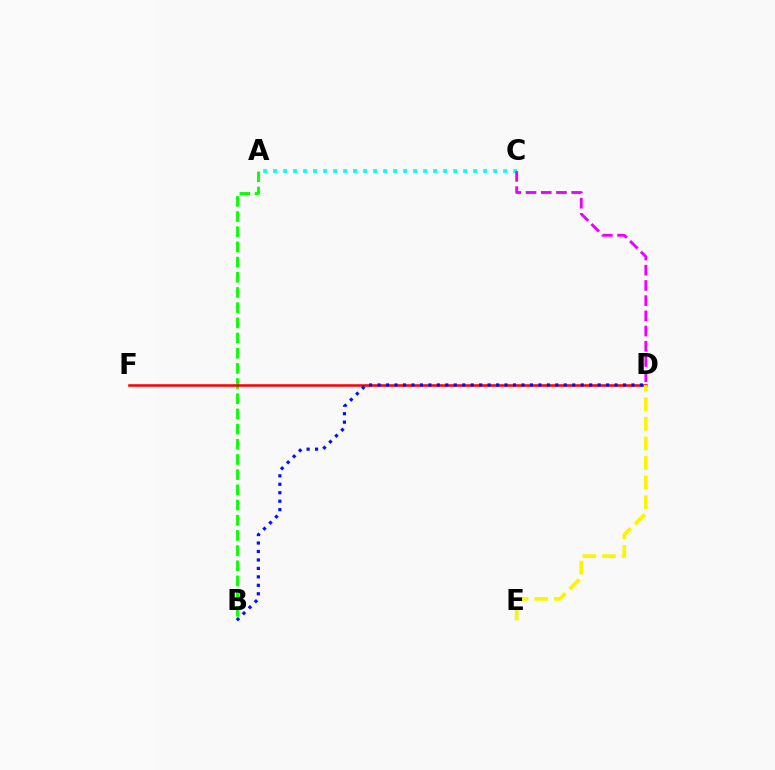{('A', 'C'): [{'color': '#00fff6', 'line_style': 'dotted', 'thickness': 2.72}], ('C', 'D'): [{'color': '#ee00ff', 'line_style': 'dashed', 'thickness': 2.07}], ('A', 'B'): [{'color': '#08ff00', 'line_style': 'dashed', 'thickness': 2.06}], ('D', 'F'): [{'color': '#ff0000', 'line_style': 'solid', 'thickness': 1.83}], ('D', 'E'): [{'color': '#fcf500', 'line_style': 'dashed', 'thickness': 2.66}], ('B', 'D'): [{'color': '#0010ff', 'line_style': 'dotted', 'thickness': 2.3}]}